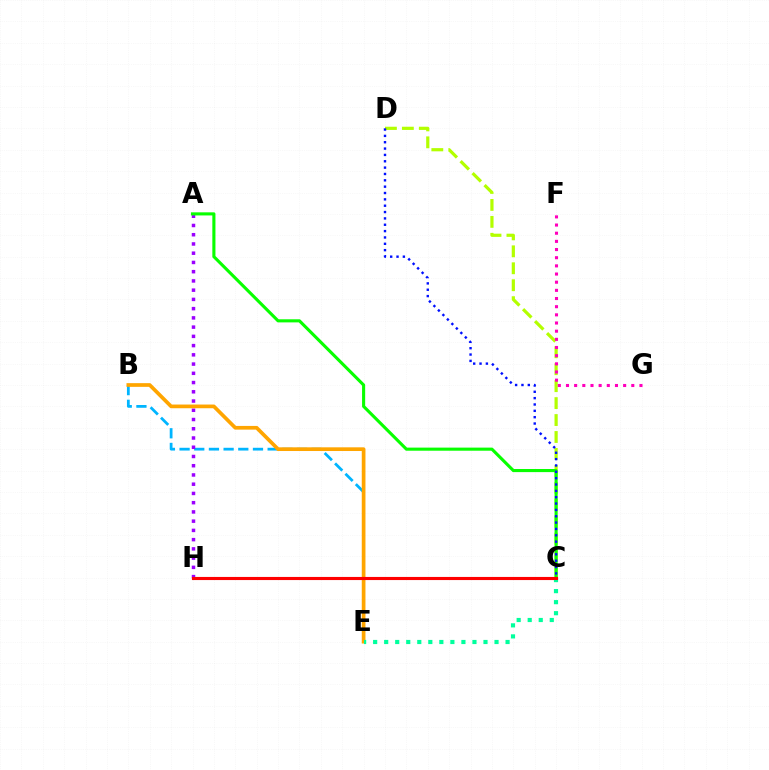{('C', 'D'): [{'color': '#b3ff00', 'line_style': 'dashed', 'thickness': 2.3}, {'color': '#0010ff', 'line_style': 'dotted', 'thickness': 1.72}], ('B', 'E'): [{'color': '#00b5ff', 'line_style': 'dashed', 'thickness': 1.99}, {'color': '#ffa500', 'line_style': 'solid', 'thickness': 2.66}], ('A', 'H'): [{'color': '#9b00ff', 'line_style': 'dotted', 'thickness': 2.51}], ('A', 'C'): [{'color': '#08ff00', 'line_style': 'solid', 'thickness': 2.24}], ('F', 'G'): [{'color': '#ff00bd', 'line_style': 'dotted', 'thickness': 2.22}], ('C', 'E'): [{'color': '#00ff9d', 'line_style': 'dotted', 'thickness': 3.0}], ('C', 'H'): [{'color': '#ff0000', 'line_style': 'solid', 'thickness': 2.25}]}